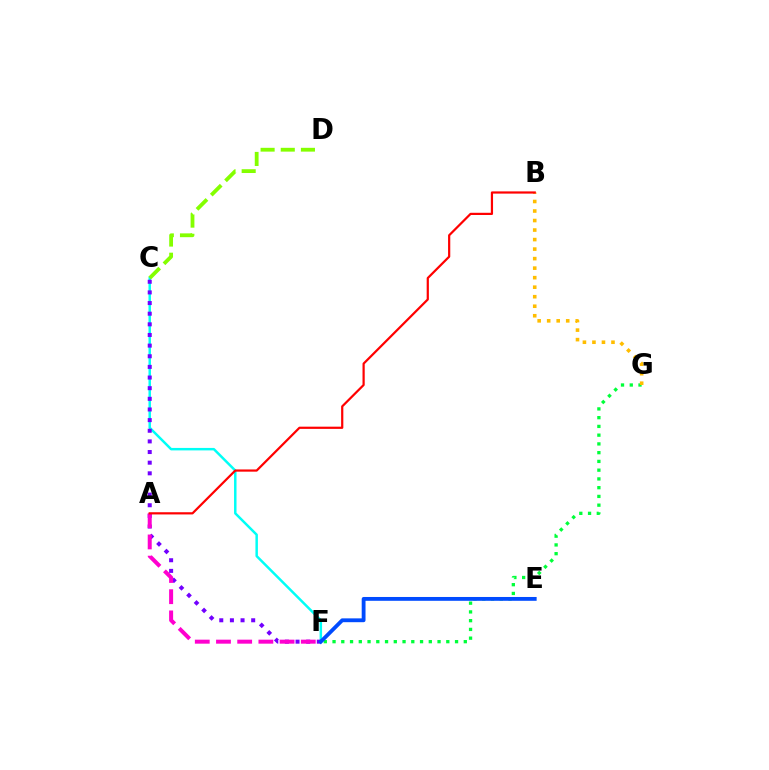{('C', 'F'): [{'color': '#00fff6', 'line_style': 'solid', 'thickness': 1.78}, {'color': '#7200ff', 'line_style': 'dotted', 'thickness': 2.89}], ('C', 'D'): [{'color': '#84ff00', 'line_style': 'dashed', 'thickness': 2.74}], ('F', 'G'): [{'color': '#00ff39', 'line_style': 'dotted', 'thickness': 2.38}], ('B', 'G'): [{'color': '#ffbd00', 'line_style': 'dotted', 'thickness': 2.59}], ('A', 'F'): [{'color': '#ff00cf', 'line_style': 'dashed', 'thickness': 2.88}], ('A', 'B'): [{'color': '#ff0000', 'line_style': 'solid', 'thickness': 1.59}], ('E', 'F'): [{'color': '#004bff', 'line_style': 'solid', 'thickness': 2.75}]}